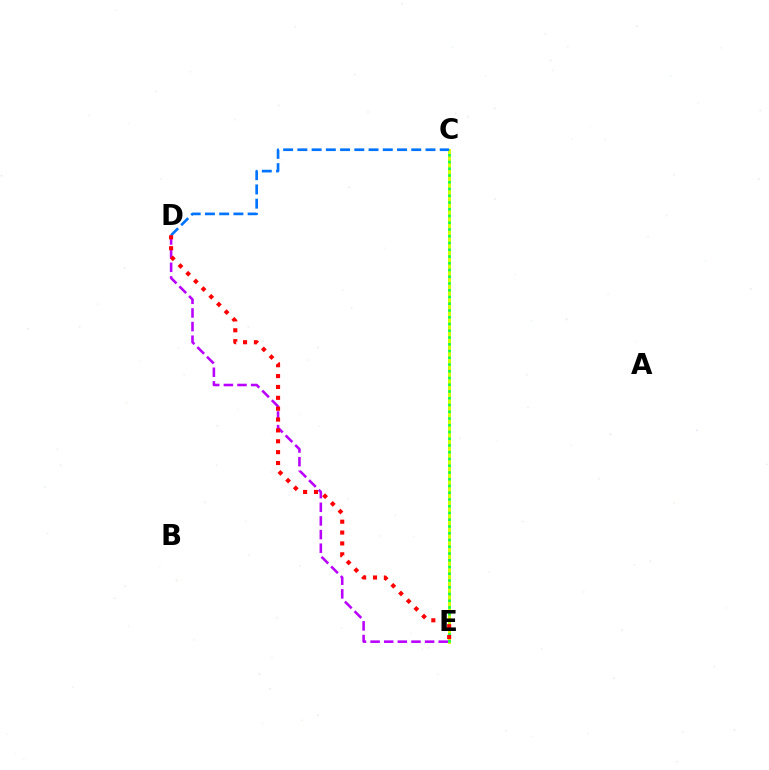{('D', 'E'): [{'color': '#b900ff', 'line_style': 'dashed', 'thickness': 1.85}, {'color': '#ff0000', 'line_style': 'dotted', 'thickness': 2.95}], ('C', 'E'): [{'color': '#d1ff00', 'line_style': 'solid', 'thickness': 2.14}, {'color': '#00ff5c', 'line_style': 'dotted', 'thickness': 1.83}], ('C', 'D'): [{'color': '#0074ff', 'line_style': 'dashed', 'thickness': 1.93}]}